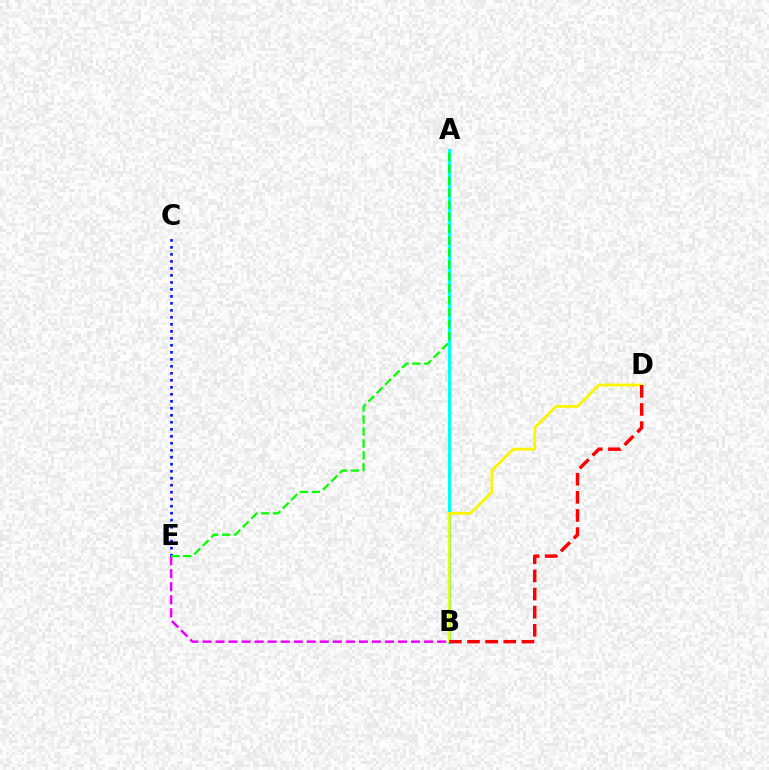{('A', 'B'): [{'color': '#00fff6', 'line_style': 'solid', 'thickness': 2.16}], ('B', 'D'): [{'color': '#fcf500', 'line_style': 'solid', 'thickness': 2.03}, {'color': '#ff0000', 'line_style': 'dashed', 'thickness': 2.46}], ('B', 'E'): [{'color': '#ee00ff', 'line_style': 'dashed', 'thickness': 1.77}], ('C', 'E'): [{'color': '#0010ff', 'line_style': 'dotted', 'thickness': 1.9}], ('A', 'E'): [{'color': '#08ff00', 'line_style': 'dashed', 'thickness': 1.62}]}